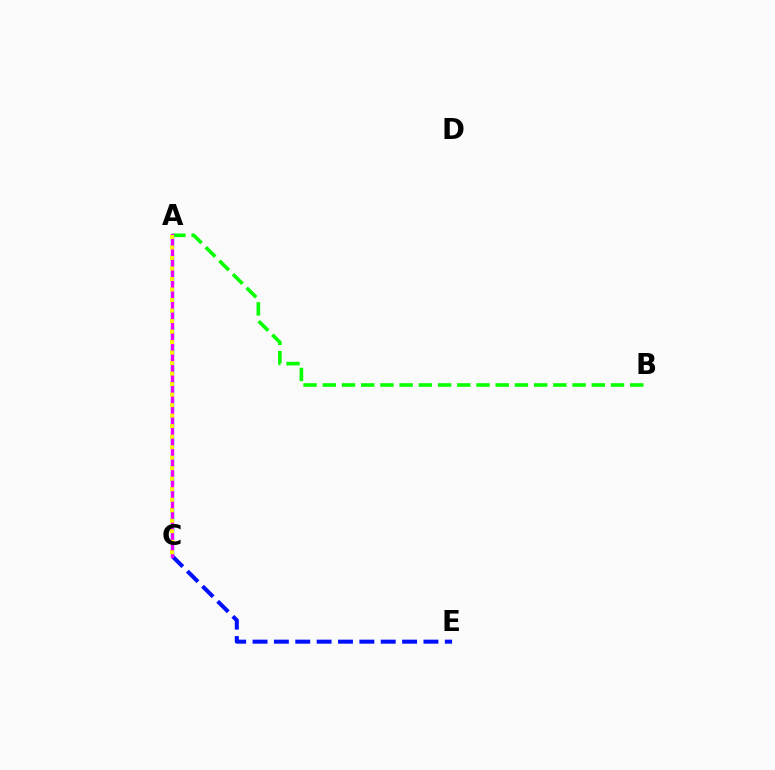{('A', 'B'): [{'color': '#08ff00', 'line_style': 'dashed', 'thickness': 2.61}], ('C', 'E'): [{'color': '#0010ff', 'line_style': 'dashed', 'thickness': 2.9}], ('A', 'C'): [{'color': '#ff0000', 'line_style': 'dotted', 'thickness': 2.2}, {'color': '#00fff6', 'line_style': 'dashed', 'thickness': 2.47}, {'color': '#ee00ff', 'line_style': 'solid', 'thickness': 2.36}, {'color': '#fcf500', 'line_style': 'dotted', 'thickness': 2.86}]}